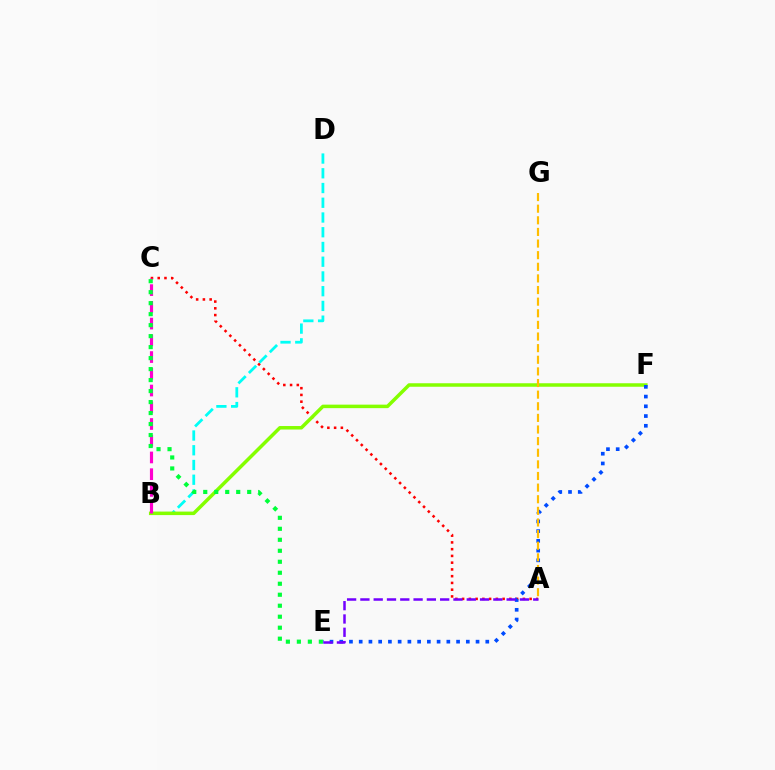{('A', 'C'): [{'color': '#ff0000', 'line_style': 'dotted', 'thickness': 1.83}], ('B', 'D'): [{'color': '#00fff6', 'line_style': 'dashed', 'thickness': 2.0}], ('B', 'F'): [{'color': '#84ff00', 'line_style': 'solid', 'thickness': 2.52}], ('E', 'F'): [{'color': '#004bff', 'line_style': 'dotted', 'thickness': 2.65}], ('A', 'E'): [{'color': '#7200ff', 'line_style': 'dashed', 'thickness': 1.81}], ('B', 'C'): [{'color': '#ff00cf', 'line_style': 'dashed', 'thickness': 2.27}], ('A', 'G'): [{'color': '#ffbd00', 'line_style': 'dashed', 'thickness': 1.58}], ('C', 'E'): [{'color': '#00ff39', 'line_style': 'dotted', 'thickness': 2.99}]}